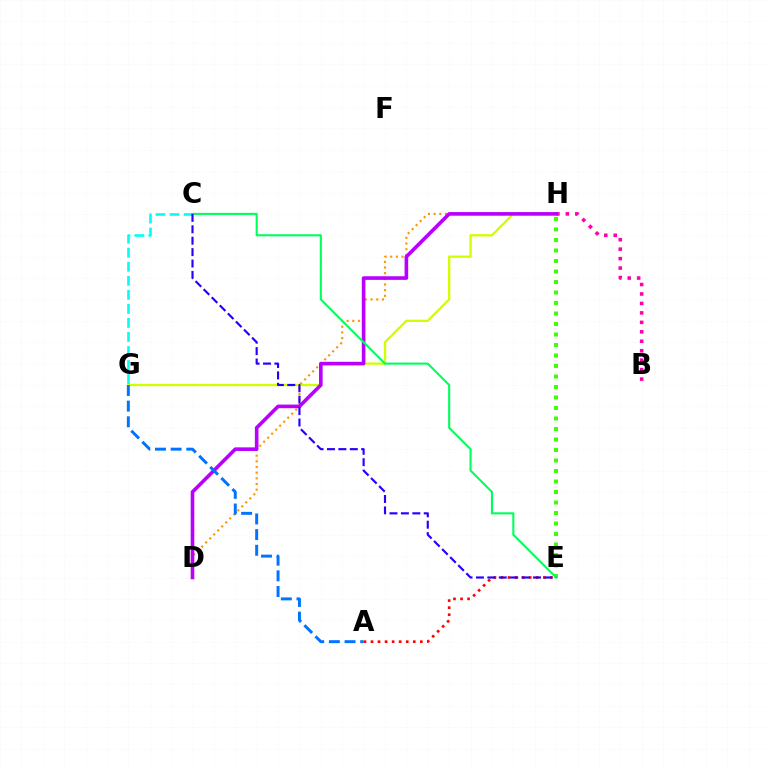{('G', 'H'): [{'color': '#d1ff00', 'line_style': 'solid', 'thickness': 1.67}], ('E', 'H'): [{'color': '#3dff00', 'line_style': 'dotted', 'thickness': 2.85}], ('D', 'H'): [{'color': '#ff9400', 'line_style': 'dotted', 'thickness': 1.54}, {'color': '#b900ff', 'line_style': 'solid', 'thickness': 2.6}], ('B', 'H'): [{'color': '#ff00ac', 'line_style': 'dotted', 'thickness': 2.57}], ('C', 'G'): [{'color': '#00fff6', 'line_style': 'dashed', 'thickness': 1.91}], ('A', 'E'): [{'color': '#ff0000', 'line_style': 'dotted', 'thickness': 1.91}], ('A', 'G'): [{'color': '#0074ff', 'line_style': 'dashed', 'thickness': 2.13}], ('C', 'E'): [{'color': '#00ff5c', 'line_style': 'solid', 'thickness': 1.51}, {'color': '#2500ff', 'line_style': 'dashed', 'thickness': 1.55}]}